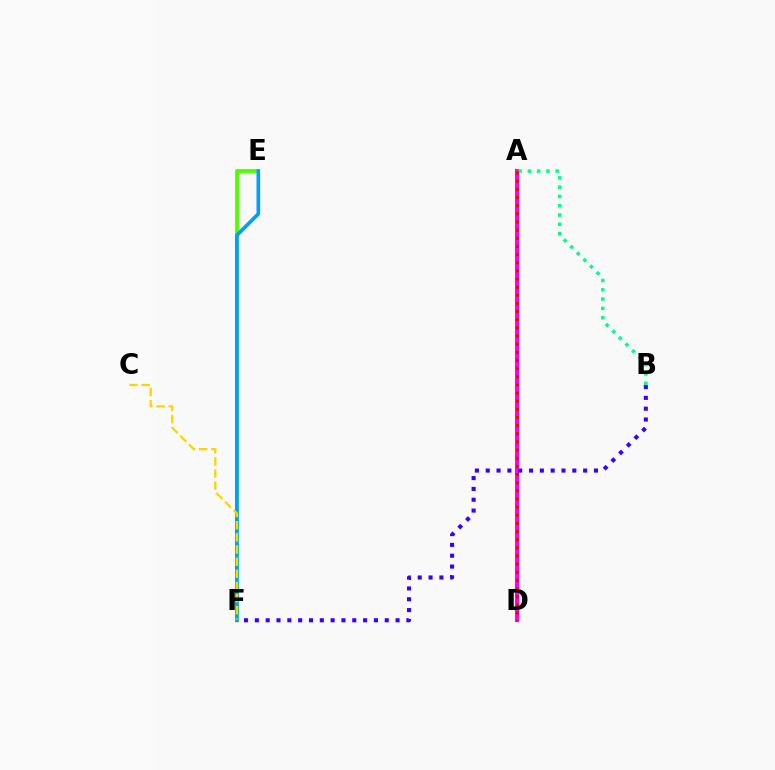{('A', 'D'): [{'color': '#ff00ed', 'line_style': 'solid', 'thickness': 2.94}, {'color': '#ff0000', 'line_style': 'dotted', 'thickness': 2.21}], ('E', 'F'): [{'color': '#4fff00', 'line_style': 'solid', 'thickness': 2.75}, {'color': '#009eff', 'line_style': 'solid', 'thickness': 2.64}], ('A', 'B'): [{'color': '#00ff86', 'line_style': 'dotted', 'thickness': 2.52}], ('C', 'F'): [{'color': '#ffd500', 'line_style': 'dashed', 'thickness': 1.65}], ('B', 'F'): [{'color': '#3700ff', 'line_style': 'dotted', 'thickness': 2.94}]}